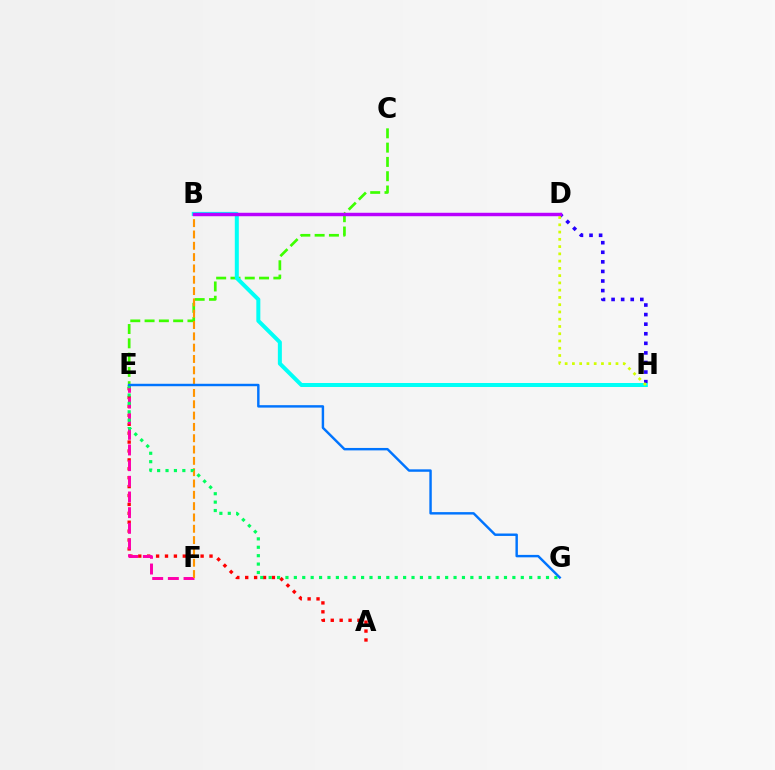{('A', 'E'): [{'color': '#ff0000', 'line_style': 'dotted', 'thickness': 2.42}], ('D', 'H'): [{'color': '#2500ff', 'line_style': 'dotted', 'thickness': 2.6}, {'color': '#d1ff00', 'line_style': 'dotted', 'thickness': 1.97}], ('C', 'E'): [{'color': '#3dff00', 'line_style': 'dashed', 'thickness': 1.94}], ('E', 'F'): [{'color': '#ff00ac', 'line_style': 'dashed', 'thickness': 2.13}], ('B', 'F'): [{'color': '#ff9400', 'line_style': 'dashed', 'thickness': 1.54}], ('B', 'H'): [{'color': '#00fff6', 'line_style': 'solid', 'thickness': 2.88}], ('B', 'D'): [{'color': '#b900ff', 'line_style': 'solid', 'thickness': 2.48}], ('E', 'G'): [{'color': '#00ff5c', 'line_style': 'dotted', 'thickness': 2.28}, {'color': '#0074ff', 'line_style': 'solid', 'thickness': 1.75}]}